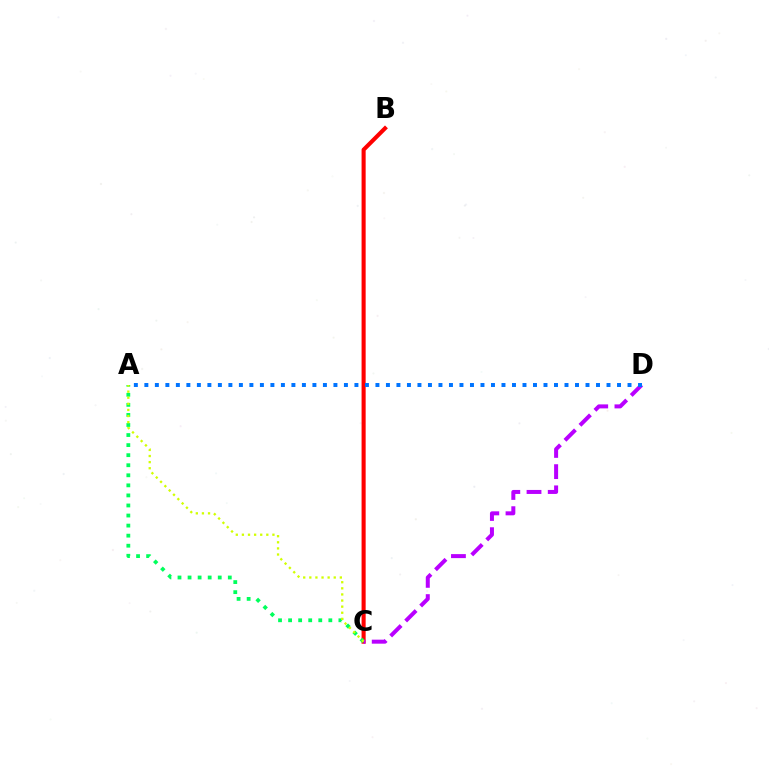{('B', 'C'): [{'color': '#ff0000', 'line_style': 'solid', 'thickness': 2.94}], ('A', 'C'): [{'color': '#00ff5c', 'line_style': 'dotted', 'thickness': 2.73}, {'color': '#d1ff00', 'line_style': 'dotted', 'thickness': 1.66}], ('C', 'D'): [{'color': '#b900ff', 'line_style': 'dashed', 'thickness': 2.88}], ('A', 'D'): [{'color': '#0074ff', 'line_style': 'dotted', 'thickness': 2.85}]}